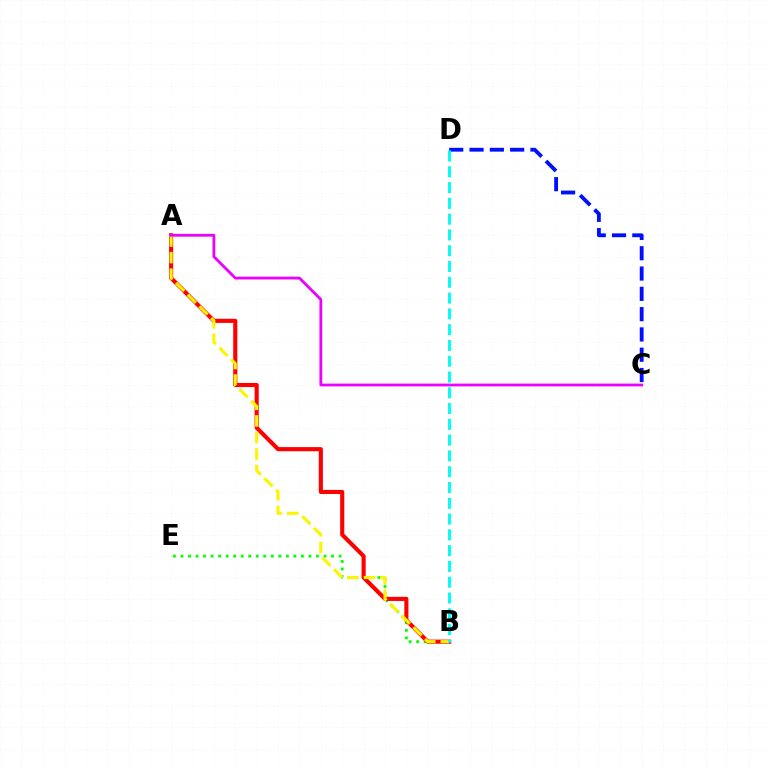{('C', 'D'): [{'color': '#0010ff', 'line_style': 'dashed', 'thickness': 2.76}], ('B', 'E'): [{'color': '#08ff00', 'line_style': 'dotted', 'thickness': 2.05}], ('A', 'B'): [{'color': '#ff0000', 'line_style': 'solid', 'thickness': 2.96}, {'color': '#fcf500', 'line_style': 'dashed', 'thickness': 2.25}], ('B', 'D'): [{'color': '#00fff6', 'line_style': 'dashed', 'thickness': 2.14}], ('A', 'C'): [{'color': '#ee00ff', 'line_style': 'solid', 'thickness': 2.01}]}